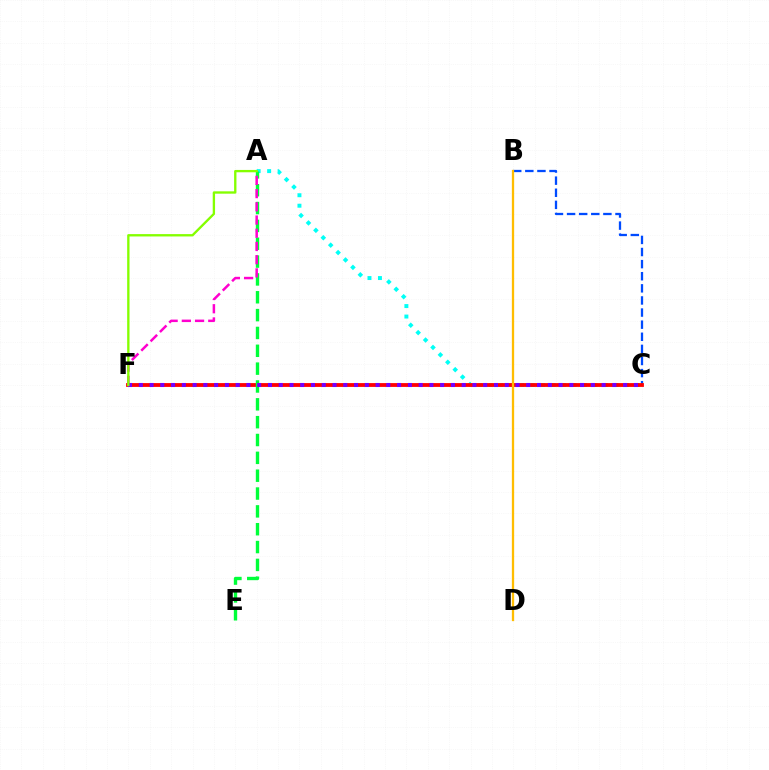{('A', 'C'): [{'color': '#00fff6', 'line_style': 'dotted', 'thickness': 2.85}], ('B', 'C'): [{'color': '#004bff', 'line_style': 'dashed', 'thickness': 1.64}], ('C', 'F'): [{'color': '#ff0000', 'line_style': 'solid', 'thickness': 2.75}, {'color': '#7200ff', 'line_style': 'dotted', 'thickness': 2.92}], ('A', 'E'): [{'color': '#00ff39', 'line_style': 'dashed', 'thickness': 2.42}], ('A', 'F'): [{'color': '#ff00cf', 'line_style': 'dashed', 'thickness': 1.8}, {'color': '#84ff00', 'line_style': 'solid', 'thickness': 1.69}], ('B', 'D'): [{'color': '#ffbd00', 'line_style': 'solid', 'thickness': 1.65}]}